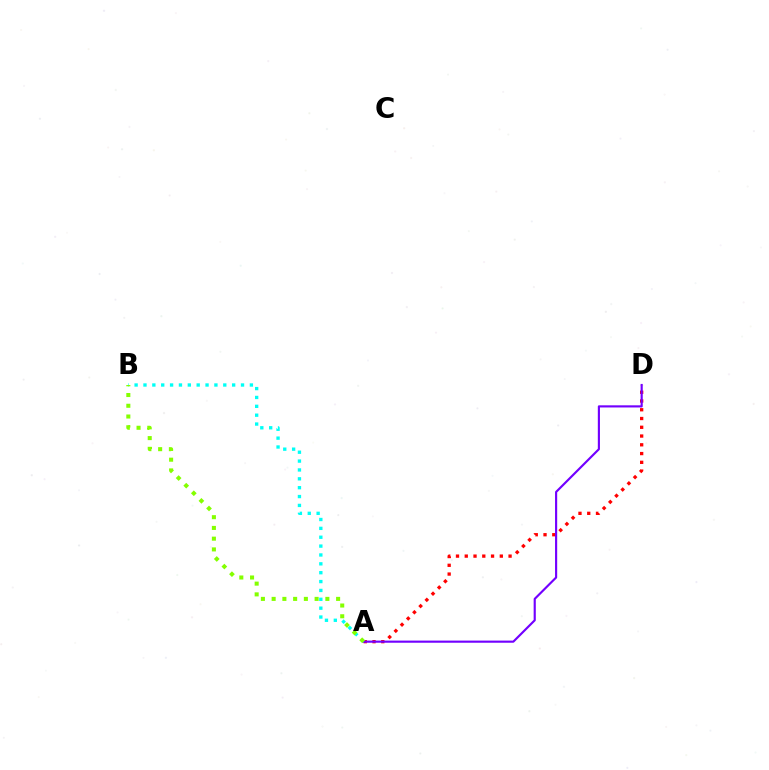{('A', 'D'): [{'color': '#ff0000', 'line_style': 'dotted', 'thickness': 2.38}, {'color': '#7200ff', 'line_style': 'solid', 'thickness': 1.55}], ('A', 'B'): [{'color': '#00fff6', 'line_style': 'dotted', 'thickness': 2.41}, {'color': '#84ff00', 'line_style': 'dotted', 'thickness': 2.92}]}